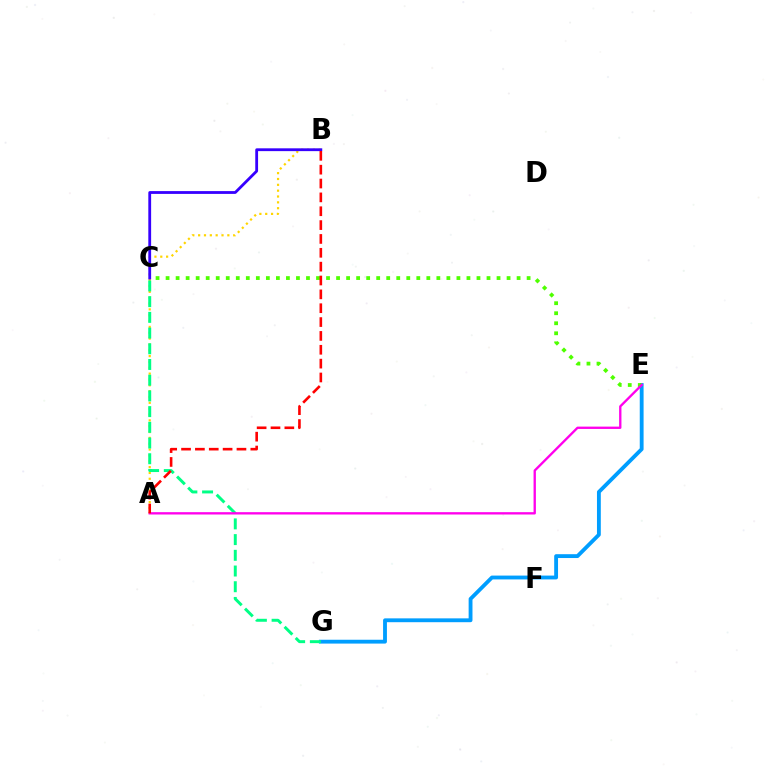{('E', 'G'): [{'color': '#009eff', 'line_style': 'solid', 'thickness': 2.76}], ('A', 'B'): [{'color': '#ffd500', 'line_style': 'dotted', 'thickness': 1.59}, {'color': '#ff0000', 'line_style': 'dashed', 'thickness': 1.88}], ('C', 'E'): [{'color': '#4fff00', 'line_style': 'dotted', 'thickness': 2.72}], ('C', 'G'): [{'color': '#00ff86', 'line_style': 'dashed', 'thickness': 2.13}], ('B', 'C'): [{'color': '#3700ff', 'line_style': 'solid', 'thickness': 2.02}], ('A', 'E'): [{'color': '#ff00ed', 'line_style': 'solid', 'thickness': 1.68}]}